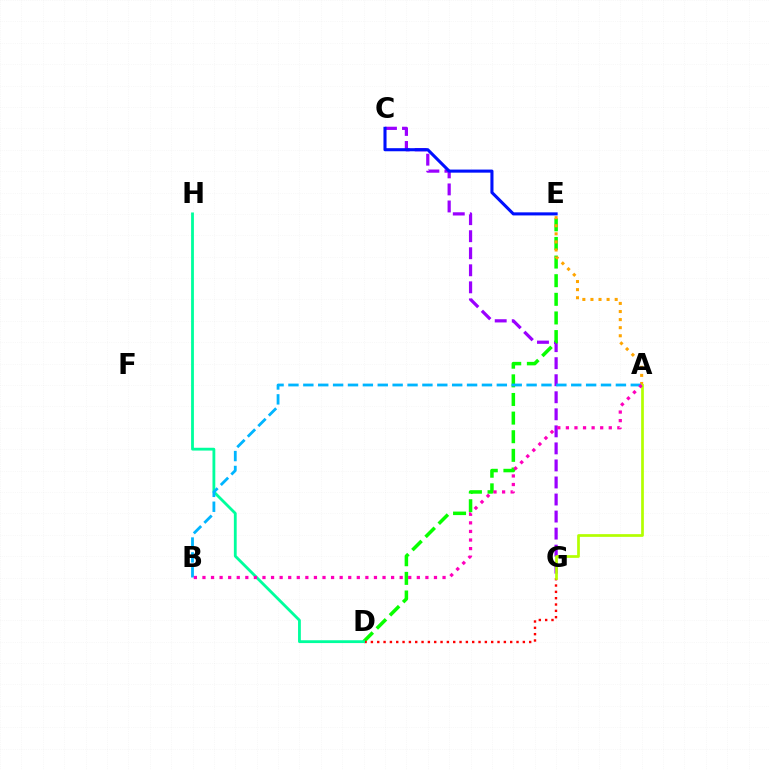{('C', 'G'): [{'color': '#9b00ff', 'line_style': 'dashed', 'thickness': 2.32}], ('C', 'E'): [{'color': '#0010ff', 'line_style': 'solid', 'thickness': 2.22}], ('D', 'E'): [{'color': '#08ff00', 'line_style': 'dashed', 'thickness': 2.53}], ('D', 'G'): [{'color': '#ff0000', 'line_style': 'dotted', 'thickness': 1.72}], ('A', 'E'): [{'color': '#ffa500', 'line_style': 'dotted', 'thickness': 2.2}], ('D', 'H'): [{'color': '#00ff9d', 'line_style': 'solid', 'thickness': 2.03}], ('A', 'G'): [{'color': '#b3ff00', 'line_style': 'solid', 'thickness': 1.95}], ('A', 'B'): [{'color': '#00b5ff', 'line_style': 'dashed', 'thickness': 2.02}, {'color': '#ff00bd', 'line_style': 'dotted', 'thickness': 2.33}]}